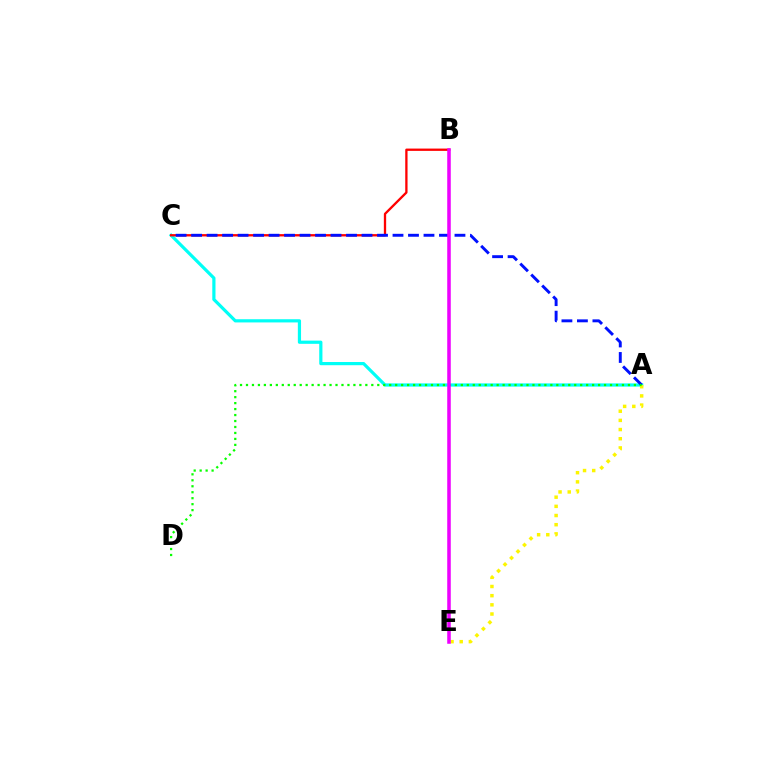{('A', 'C'): [{'color': '#00fff6', 'line_style': 'solid', 'thickness': 2.3}, {'color': '#0010ff', 'line_style': 'dashed', 'thickness': 2.1}], ('B', 'C'): [{'color': '#ff0000', 'line_style': 'solid', 'thickness': 1.66}], ('A', 'E'): [{'color': '#fcf500', 'line_style': 'dotted', 'thickness': 2.49}], ('A', 'D'): [{'color': '#08ff00', 'line_style': 'dotted', 'thickness': 1.62}], ('B', 'E'): [{'color': '#ee00ff', 'line_style': 'solid', 'thickness': 2.55}]}